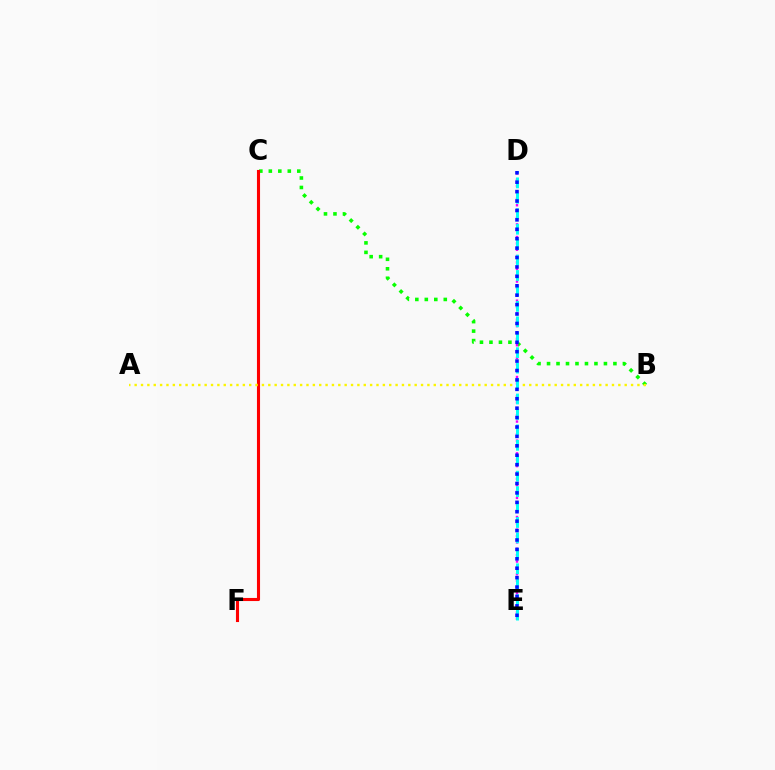{('B', 'C'): [{'color': '#08ff00', 'line_style': 'dotted', 'thickness': 2.58}], ('C', 'F'): [{'color': '#ff0000', 'line_style': 'solid', 'thickness': 2.23}], ('A', 'B'): [{'color': '#fcf500', 'line_style': 'dotted', 'thickness': 1.73}], ('D', 'E'): [{'color': '#ee00ff', 'line_style': 'dotted', 'thickness': 1.73}, {'color': '#00fff6', 'line_style': 'dashed', 'thickness': 2.1}, {'color': '#0010ff', 'line_style': 'dotted', 'thickness': 2.56}]}